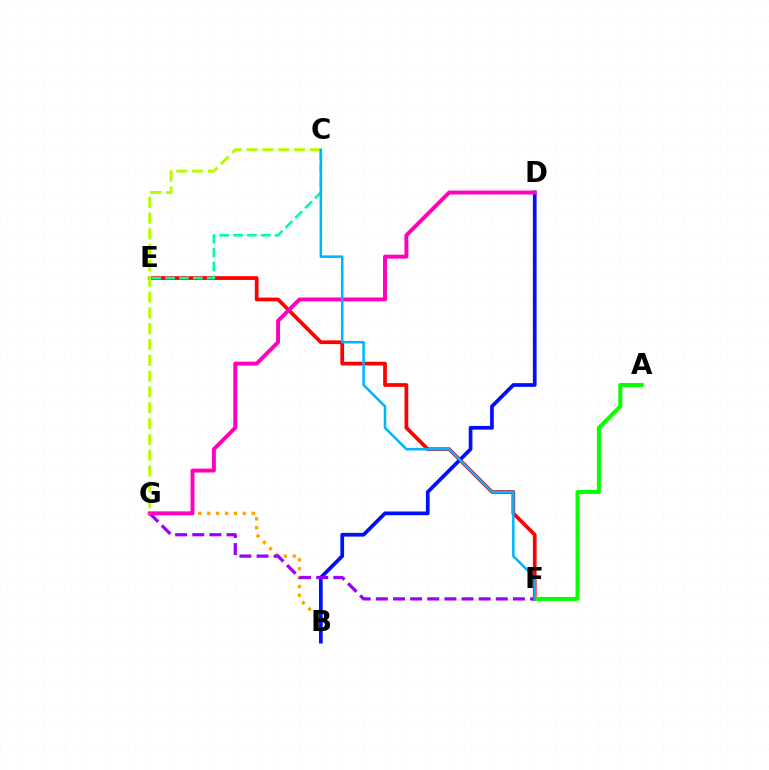{('E', 'F'): [{'color': '#ff0000', 'line_style': 'solid', 'thickness': 2.68}], ('A', 'F'): [{'color': '#08ff00', 'line_style': 'solid', 'thickness': 2.87}], ('B', 'G'): [{'color': '#ffa500', 'line_style': 'dotted', 'thickness': 2.42}], ('B', 'D'): [{'color': '#0010ff', 'line_style': 'solid', 'thickness': 2.68}], ('F', 'G'): [{'color': '#9b00ff', 'line_style': 'dashed', 'thickness': 2.33}], ('D', 'G'): [{'color': '#ff00bd', 'line_style': 'solid', 'thickness': 2.82}], ('C', 'G'): [{'color': '#b3ff00', 'line_style': 'dashed', 'thickness': 2.15}], ('C', 'E'): [{'color': '#00ff9d', 'line_style': 'dashed', 'thickness': 1.88}], ('C', 'F'): [{'color': '#00b5ff', 'line_style': 'solid', 'thickness': 1.83}]}